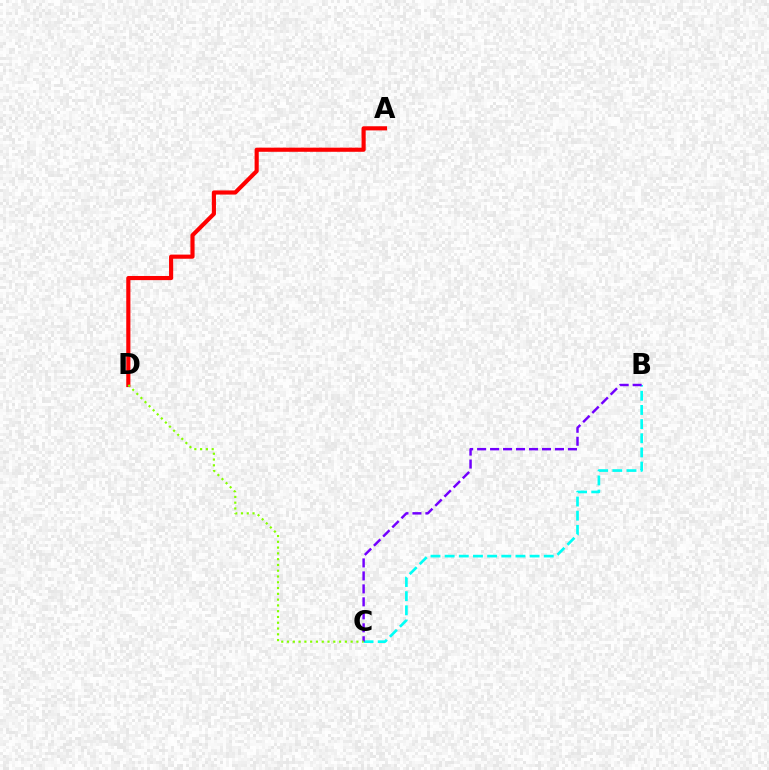{('A', 'D'): [{'color': '#ff0000', 'line_style': 'solid', 'thickness': 2.98}], ('B', 'C'): [{'color': '#00fff6', 'line_style': 'dashed', 'thickness': 1.92}, {'color': '#7200ff', 'line_style': 'dashed', 'thickness': 1.76}], ('C', 'D'): [{'color': '#84ff00', 'line_style': 'dotted', 'thickness': 1.57}]}